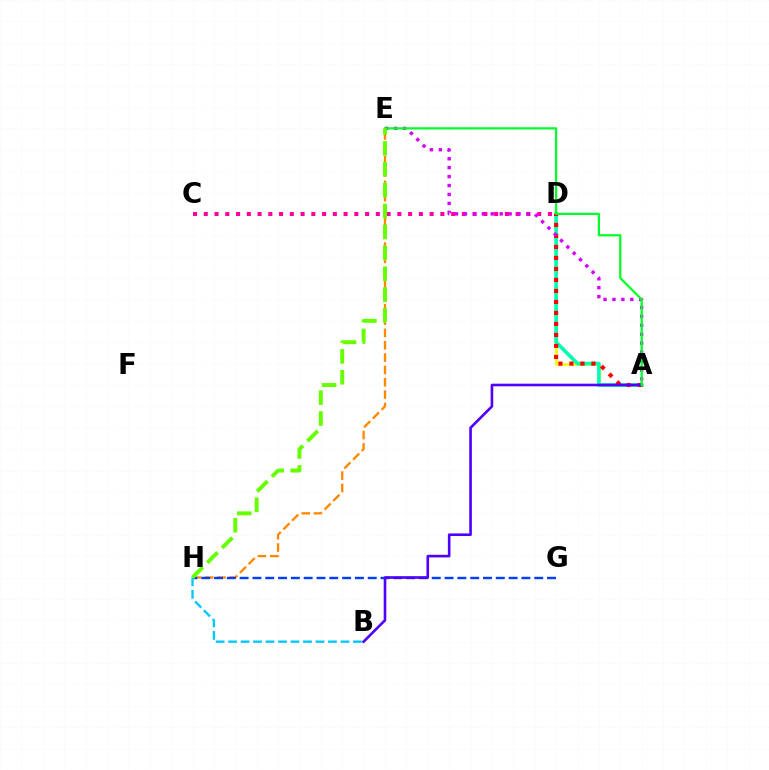{('A', 'D'): [{'color': '#eeff00', 'line_style': 'solid', 'thickness': 1.82}, {'color': '#00ffaf', 'line_style': 'solid', 'thickness': 2.62}, {'color': '#ff0000', 'line_style': 'dotted', 'thickness': 2.99}], ('C', 'D'): [{'color': '#ff00a0', 'line_style': 'dotted', 'thickness': 2.92}], ('E', 'H'): [{'color': '#ff8800', 'line_style': 'dashed', 'thickness': 1.68}, {'color': '#66ff00', 'line_style': 'dashed', 'thickness': 2.84}], ('G', 'H'): [{'color': '#003fff', 'line_style': 'dashed', 'thickness': 1.74}], ('A', 'E'): [{'color': '#d600ff', 'line_style': 'dotted', 'thickness': 2.43}, {'color': '#00ff27', 'line_style': 'solid', 'thickness': 1.61}], ('A', 'B'): [{'color': '#4f00ff', 'line_style': 'solid', 'thickness': 1.89}], ('B', 'H'): [{'color': '#00c7ff', 'line_style': 'dashed', 'thickness': 1.7}]}